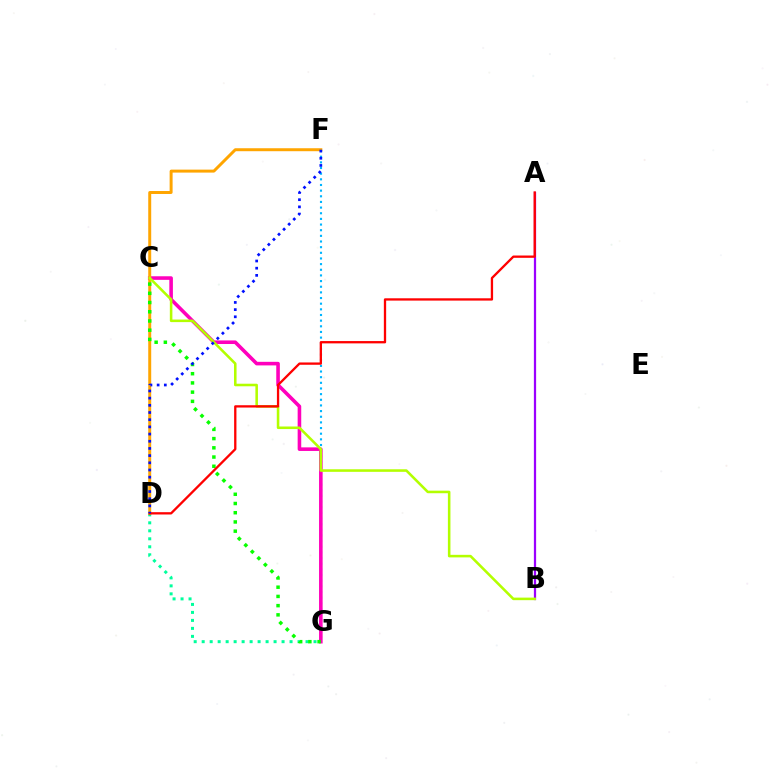{('F', 'G'): [{'color': '#00b5ff', 'line_style': 'dotted', 'thickness': 1.54}], ('D', 'G'): [{'color': '#00ff9d', 'line_style': 'dotted', 'thickness': 2.17}], ('C', 'G'): [{'color': '#ff00bd', 'line_style': 'solid', 'thickness': 2.58}, {'color': '#08ff00', 'line_style': 'dotted', 'thickness': 2.5}], ('D', 'F'): [{'color': '#ffa500', 'line_style': 'solid', 'thickness': 2.14}, {'color': '#0010ff', 'line_style': 'dotted', 'thickness': 1.95}], ('A', 'B'): [{'color': '#9b00ff', 'line_style': 'solid', 'thickness': 1.61}], ('B', 'C'): [{'color': '#b3ff00', 'line_style': 'solid', 'thickness': 1.84}], ('A', 'D'): [{'color': '#ff0000', 'line_style': 'solid', 'thickness': 1.66}]}